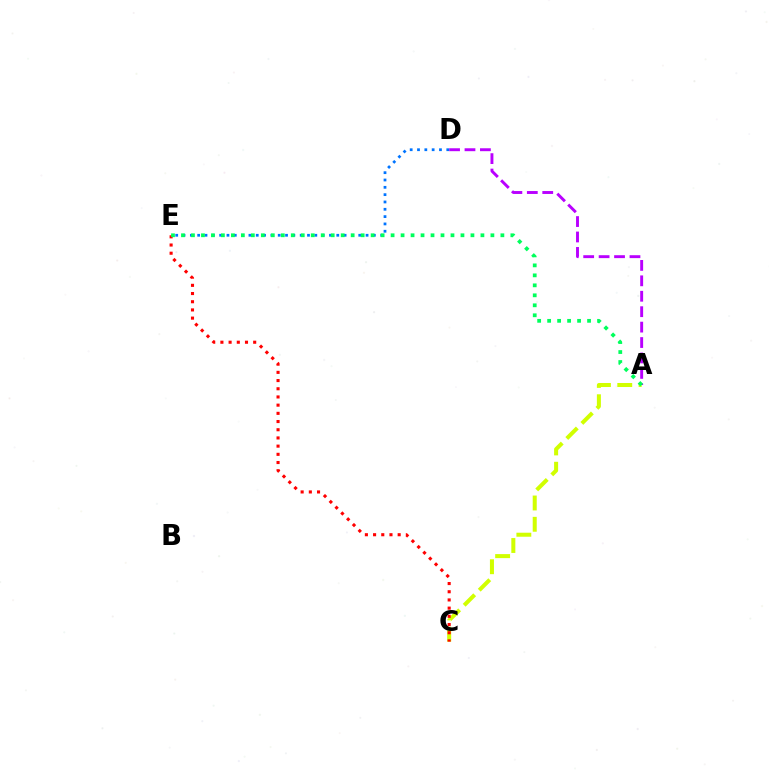{('D', 'E'): [{'color': '#0074ff', 'line_style': 'dotted', 'thickness': 1.99}], ('A', 'C'): [{'color': '#d1ff00', 'line_style': 'dashed', 'thickness': 2.89}], ('C', 'E'): [{'color': '#ff0000', 'line_style': 'dotted', 'thickness': 2.23}], ('A', 'D'): [{'color': '#b900ff', 'line_style': 'dashed', 'thickness': 2.1}], ('A', 'E'): [{'color': '#00ff5c', 'line_style': 'dotted', 'thickness': 2.71}]}